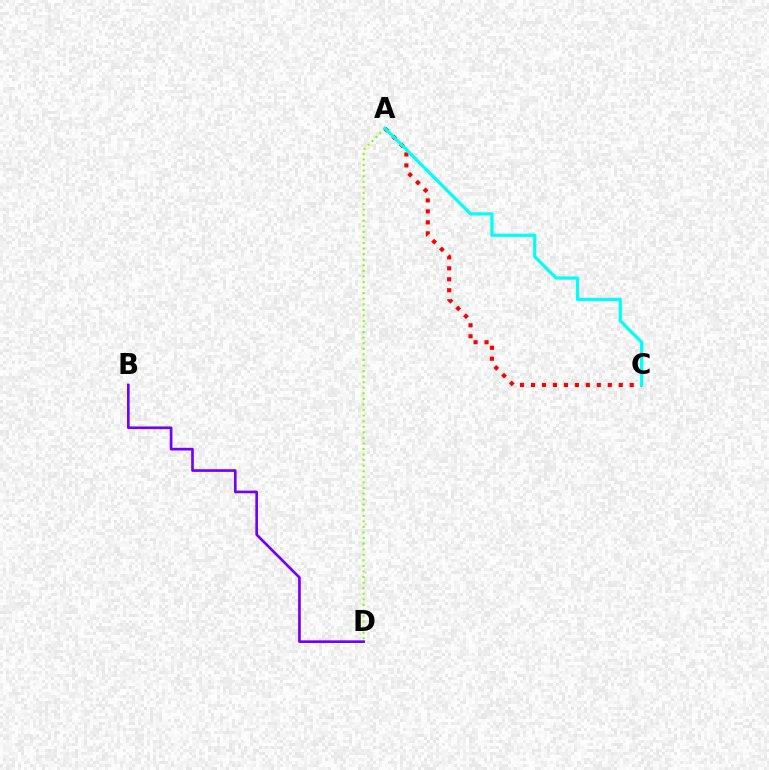{('A', 'D'): [{'color': '#84ff00', 'line_style': 'dotted', 'thickness': 1.51}], ('A', 'C'): [{'color': '#ff0000', 'line_style': 'dotted', 'thickness': 2.98}, {'color': '#00fff6', 'line_style': 'solid', 'thickness': 2.31}], ('B', 'D'): [{'color': '#7200ff', 'line_style': 'solid', 'thickness': 1.92}]}